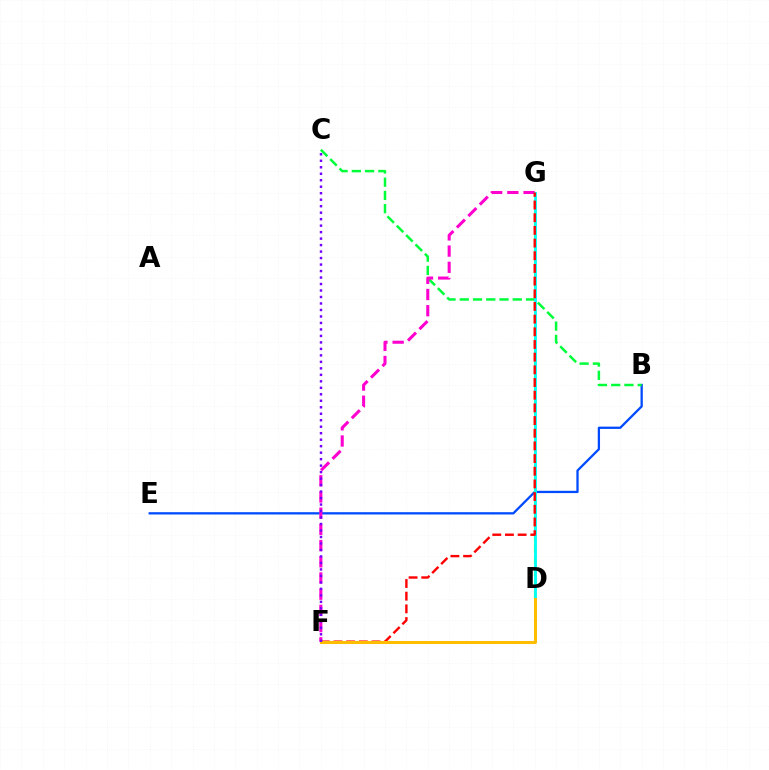{('B', 'E'): [{'color': '#004bff', 'line_style': 'solid', 'thickness': 1.64}], ('D', 'G'): [{'color': '#84ff00', 'line_style': 'dashed', 'thickness': 1.56}, {'color': '#00fff6', 'line_style': 'solid', 'thickness': 2.05}], ('B', 'C'): [{'color': '#00ff39', 'line_style': 'dashed', 'thickness': 1.8}], ('F', 'G'): [{'color': '#ff00cf', 'line_style': 'dashed', 'thickness': 2.2}, {'color': '#ff0000', 'line_style': 'dashed', 'thickness': 1.72}], ('D', 'F'): [{'color': '#ffbd00', 'line_style': 'solid', 'thickness': 2.18}], ('C', 'F'): [{'color': '#7200ff', 'line_style': 'dotted', 'thickness': 1.76}]}